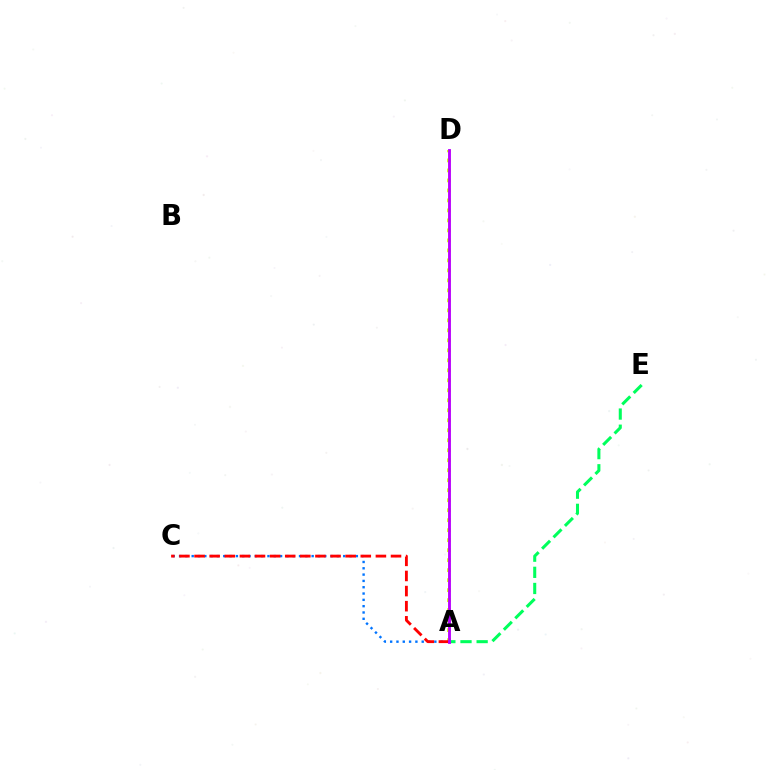{('A', 'C'): [{'color': '#0074ff', 'line_style': 'dotted', 'thickness': 1.72}, {'color': '#ff0000', 'line_style': 'dashed', 'thickness': 2.05}], ('A', 'D'): [{'color': '#d1ff00', 'line_style': 'dotted', 'thickness': 2.72}, {'color': '#b900ff', 'line_style': 'solid', 'thickness': 2.06}], ('A', 'E'): [{'color': '#00ff5c', 'line_style': 'dashed', 'thickness': 2.19}]}